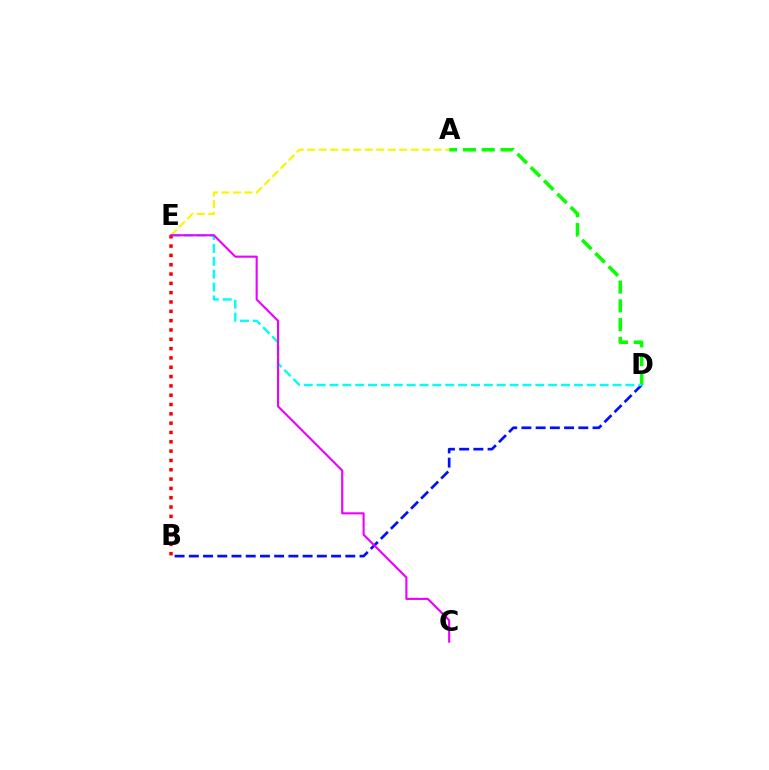{('A', 'D'): [{'color': '#08ff00', 'line_style': 'dashed', 'thickness': 2.55}], ('B', 'D'): [{'color': '#0010ff', 'line_style': 'dashed', 'thickness': 1.93}], ('A', 'E'): [{'color': '#fcf500', 'line_style': 'dashed', 'thickness': 1.56}], ('D', 'E'): [{'color': '#00fff6', 'line_style': 'dashed', 'thickness': 1.75}], ('B', 'E'): [{'color': '#ff0000', 'line_style': 'dotted', 'thickness': 2.53}], ('C', 'E'): [{'color': '#ee00ff', 'line_style': 'solid', 'thickness': 1.52}]}